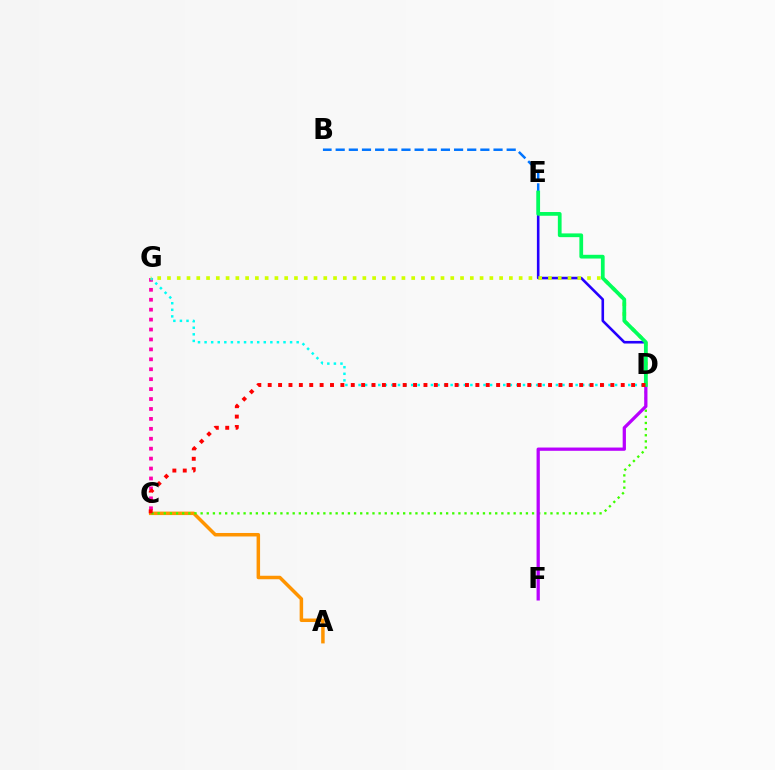{('C', 'G'): [{'color': '#ff00ac', 'line_style': 'dotted', 'thickness': 2.7}], ('A', 'C'): [{'color': '#ff9400', 'line_style': 'solid', 'thickness': 2.51}], ('D', 'G'): [{'color': '#00fff6', 'line_style': 'dotted', 'thickness': 1.79}, {'color': '#d1ff00', 'line_style': 'dotted', 'thickness': 2.65}], ('C', 'D'): [{'color': '#3dff00', 'line_style': 'dotted', 'thickness': 1.67}, {'color': '#ff0000', 'line_style': 'dotted', 'thickness': 2.82}], ('D', 'E'): [{'color': '#2500ff', 'line_style': 'solid', 'thickness': 1.87}, {'color': '#00ff5c', 'line_style': 'solid', 'thickness': 2.69}], ('D', 'F'): [{'color': '#b900ff', 'line_style': 'solid', 'thickness': 2.35}], ('B', 'E'): [{'color': '#0074ff', 'line_style': 'dashed', 'thickness': 1.79}]}